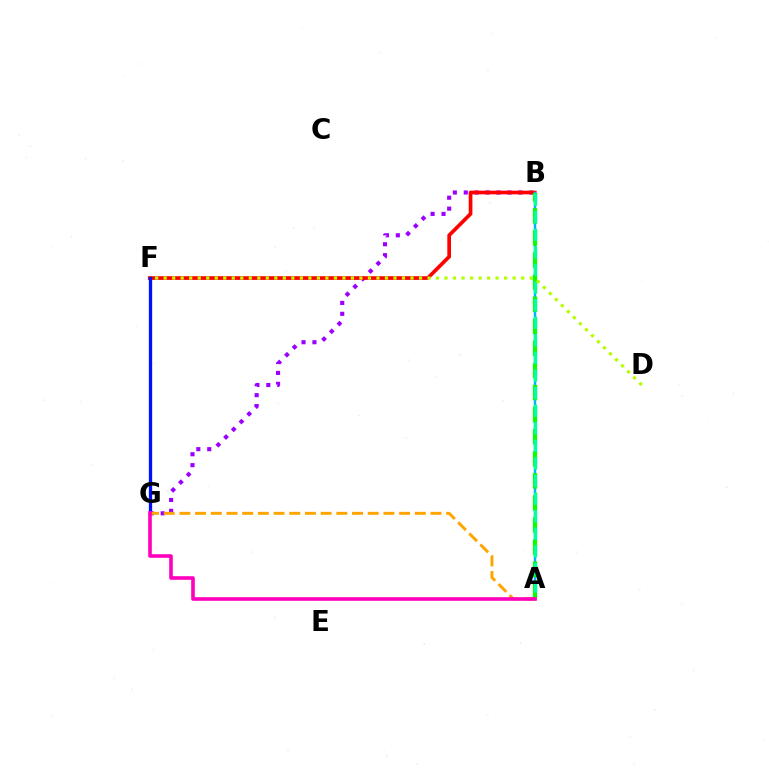{('B', 'G'): [{'color': '#9b00ff', 'line_style': 'dotted', 'thickness': 2.96}], ('B', 'F'): [{'color': '#ff0000', 'line_style': 'solid', 'thickness': 2.66}], ('A', 'B'): [{'color': '#00b5ff', 'line_style': 'solid', 'thickness': 1.77}, {'color': '#08ff00', 'line_style': 'dashed', 'thickness': 3.0}, {'color': '#00ff9d', 'line_style': 'dashed', 'thickness': 2.39}], ('F', 'G'): [{'color': '#0010ff', 'line_style': 'solid', 'thickness': 2.38}], ('A', 'G'): [{'color': '#ffa500', 'line_style': 'dashed', 'thickness': 2.13}, {'color': '#ff00bd', 'line_style': 'solid', 'thickness': 2.6}], ('D', 'F'): [{'color': '#b3ff00', 'line_style': 'dotted', 'thickness': 2.31}]}